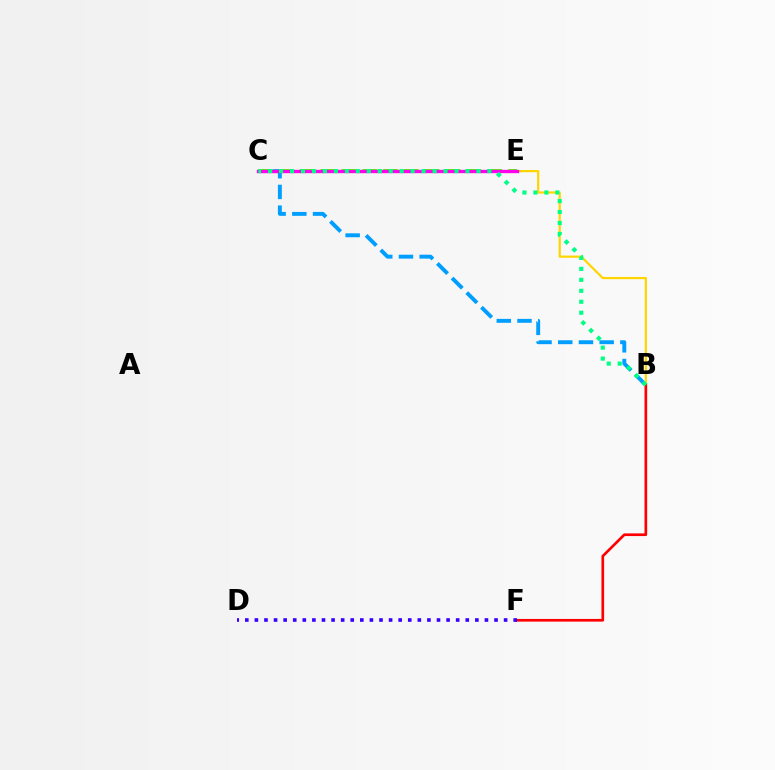{('B', 'C'): [{'color': '#009eff', 'line_style': 'dashed', 'thickness': 2.81}, {'color': '#00ff86', 'line_style': 'dotted', 'thickness': 2.98}], ('C', 'E'): [{'color': '#4fff00', 'line_style': 'dashed', 'thickness': 2.83}, {'color': '#ff00ed', 'line_style': 'solid', 'thickness': 2.41}], ('B', 'E'): [{'color': '#ffd500', 'line_style': 'solid', 'thickness': 1.58}], ('B', 'F'): [{'color': '#ff0000', 'line_style': 'solid', 'thickness': 1.92}], ('D', 'F'): [{'color': '#3700ff', 'line_style': 'dotted', 'thickness': 2.6}]}